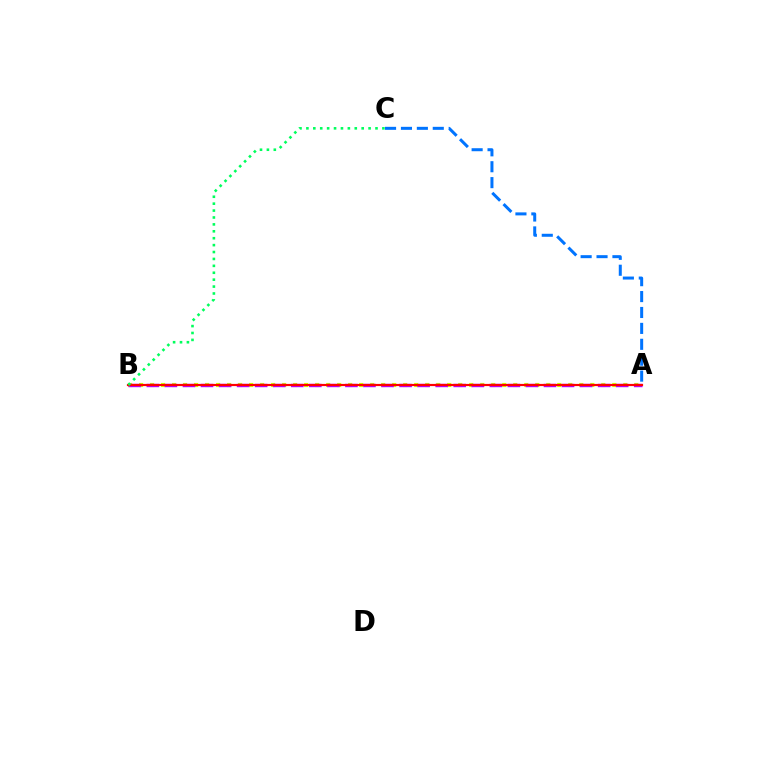{('A', 'B'): [{'color': '#d1ff00', 'line_style': 'dotted', 'thickness': 2.99}, {'color': '#b900ff', 'line_style': 'dashed', 'thickness': 2.45}, {'color': '#ff0000', 'line_style': 'solid', 'thickness': 1.58}], ('A', 'C'): [{'color': '#0074ff', 'line_style': 'dashed', 'thickness': 2.16}], ('B', 'C'): [{'color': '#00ff5c', 'line_style': 'dotted', 'thickness': 1.88}]}